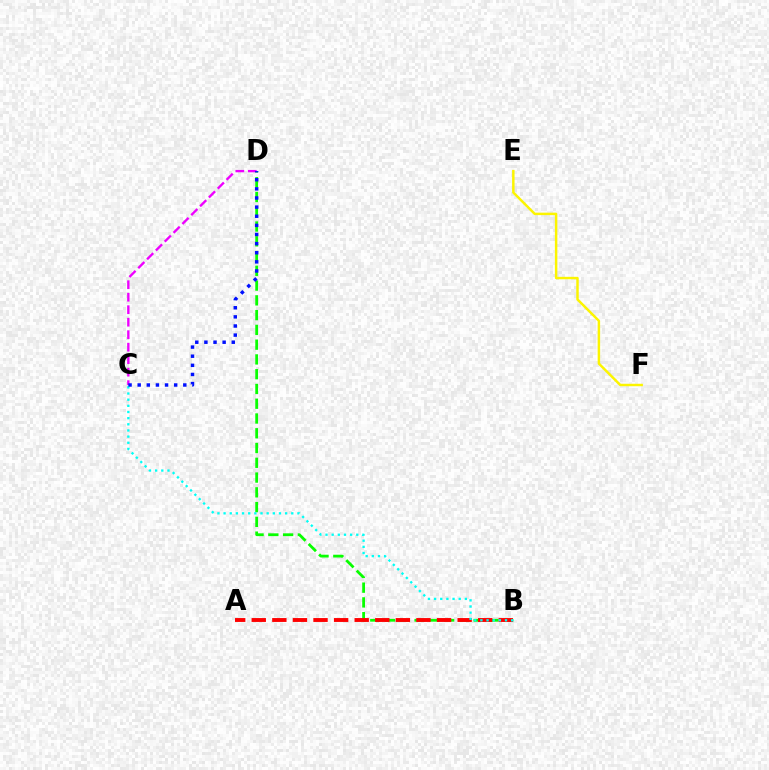{('B', 'D'): [{'color': '#08ff00', 'line_style': 'dashed', 'thickness': 2.01}], ('C', 'D'): [{'color': '#ee00ff', 'line_style': 'dashed', 'thickness': 1.7}, {'color': '#0010ff', 'line_style': 'dotted', 'thickness': 2.48}], ('A', 'B'): [{'color': '#ff0000', 'line_style': 'dashed', 'thickness': 2.8}], ('B', 'C'): [{'color': '#00fff6', 'line_style': 'dotted', 'thickness': 1.67}], ('E', 'F'): [{'color': '#fcf500', 'line_style': 'solid', 'thickness': 1.77}]}